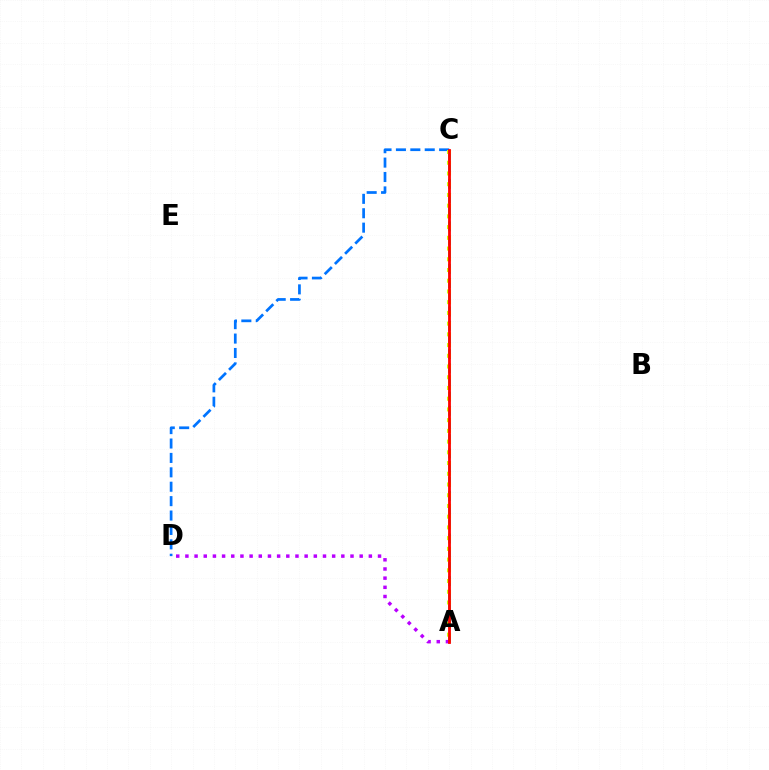{('C', 'D'): [{'color': '#0074ff', 'line_style': 'dashed', 'thickness': 1.96}], ('A', 'C'): [{'color': '#00ff5c', 'line_style': 'dashed', 'thickness': 1.93}, {'color': '#d1ff00', 'line_style': 'dotted', 'thickness': 2.91}, {'color': '#ff0000', 'line_style': 'solid', 'thickness': 2.01}], ('A', 'D'): [{'color': '#b900ff', 'line_style': 'dotted', 'thickness': 2.49}]}